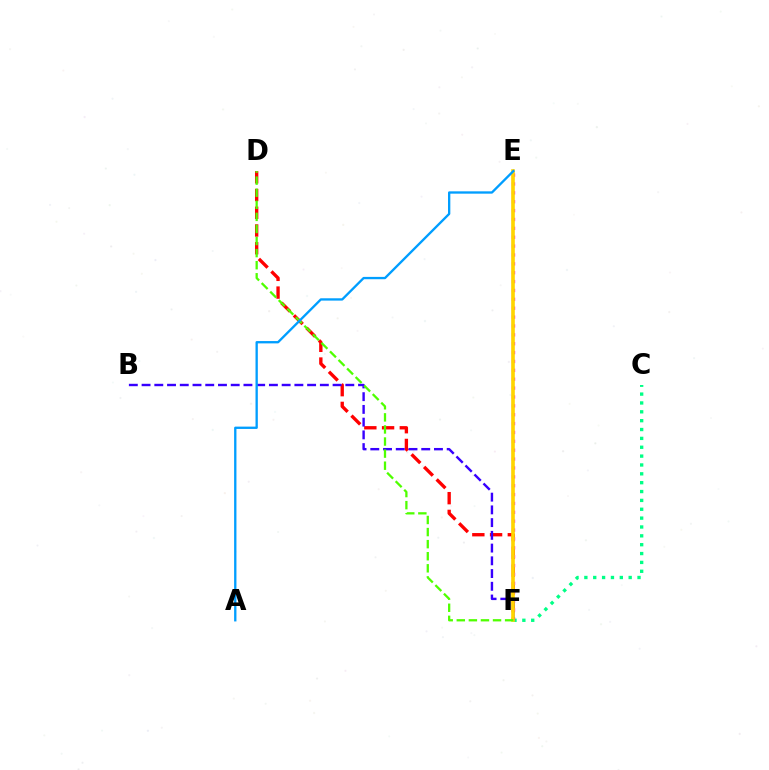{('D', 'F'): [{'color': '#ff0000', 'line_style': 'dashed', 'thickness': 2.41}, {'color': '#4fff00', 'line_style': 'dashed', 'thickness': 1.64}], ('C', 'F'): [{'color': '#00ff86', 'line_style': 'dotted', 'thickness': 2.41}], ('E', 'F'): [{'color': '#ff00ed', 'line_style': 'dotted', 'thickness': 2.41}, {'color': '#ffd500', 'line_style': 'solid', 'thickness': 2.62}], ('B', 'F'): [{'color': '#3700ff', 'line_style': 'dashed', 'thickness': 1.73}], ('A', 'E'): [{'color': '#009eff', 'line_style': 'solid', 'thickness': 1.67}]}